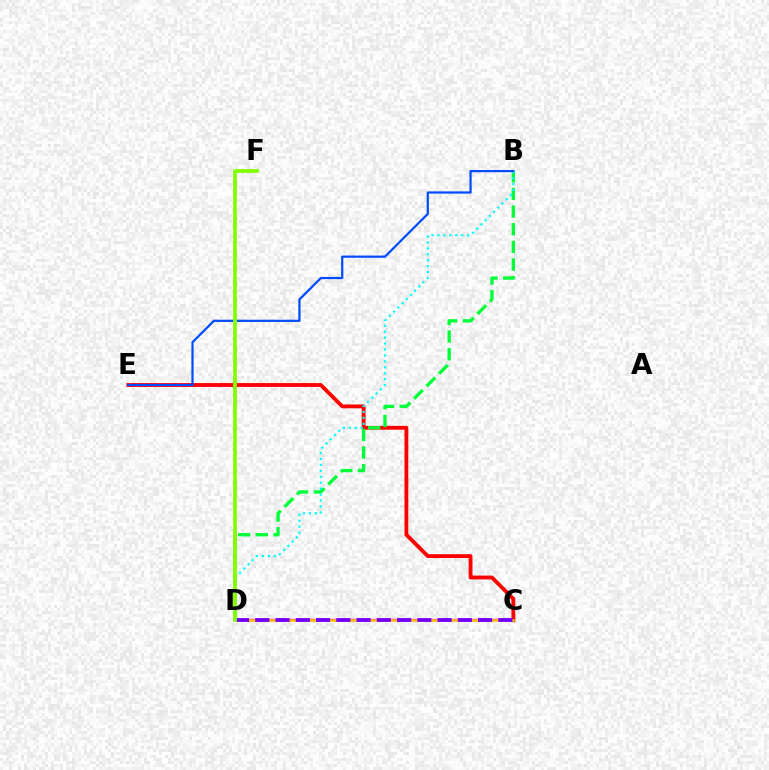{('C', 'D'): [{'color': '#ff00cf', 'line_style': 'solid', 'thickness': 1.65}, {'color': '#ffbd00', 'line_style': 'solid', 'thickness': 1.86}, {'color': '#7200ff', 'line_style': 'dashed', 'thickness': 2.75}], ('C', 'E'): [{'color': '#ff0000', 'line_style': 'solid', 'thickness': 2.76}], ('B', 'D'): [{'color': '#00ff39', 'line_style': 'dashed', 'thickness': 2.4}, {'color': '#00fff6', 'line_style': 'dotted', 'thickness': 1.61}], ('B', 'E'): [{'color': '#004bff', 'line_style': 'solid', 'thickness': 1.6}], ('D', 'F'): [{'color': '#84ff00', 'line_style': 'solid', 'thickness': 2.75}]}